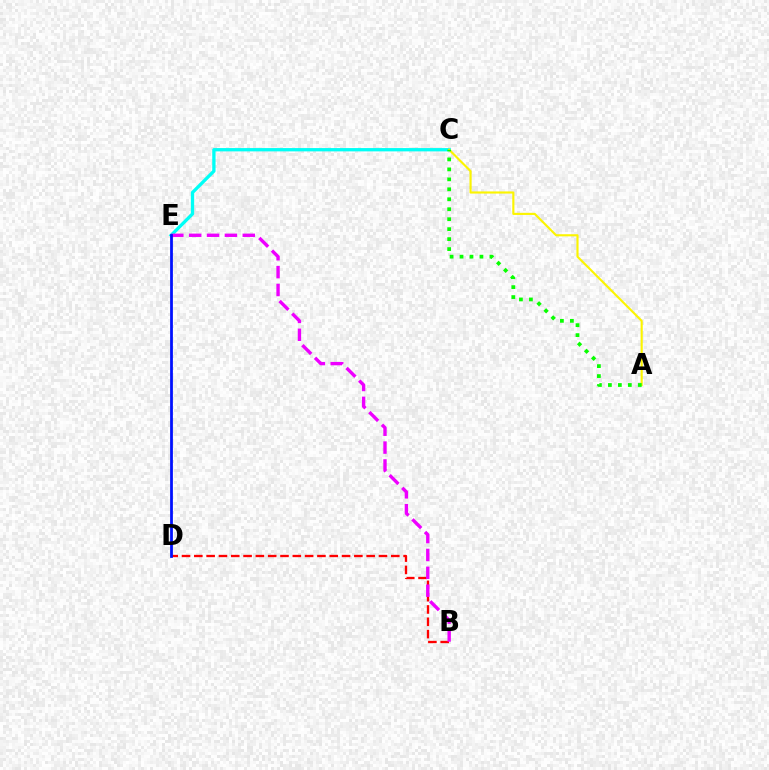{('C', 'E'): [{'color': '#00fff6', 'line_style': 'solid', 'thickness': 2.38}], ('A', 'C'): [{'color': '#fcf500', 'line_style': 'solid', 'thickness': 1.54}, {'color': '#08ff00', 'line_style': 'dotted', 'thickness': 2.71}], ('B', 'D'): [{'color': '#ff0000', 'line_style': 'dashed', 'thickness': 1.67}], ('B', 'E'): [{'color': '#ee00ff', 'line_style': 'dashed', 'thickness': 2.43}], ('D', 'E'): [{'color': '#0010ff', 'line_style': 'solid', 'thickness': 2.0}]}